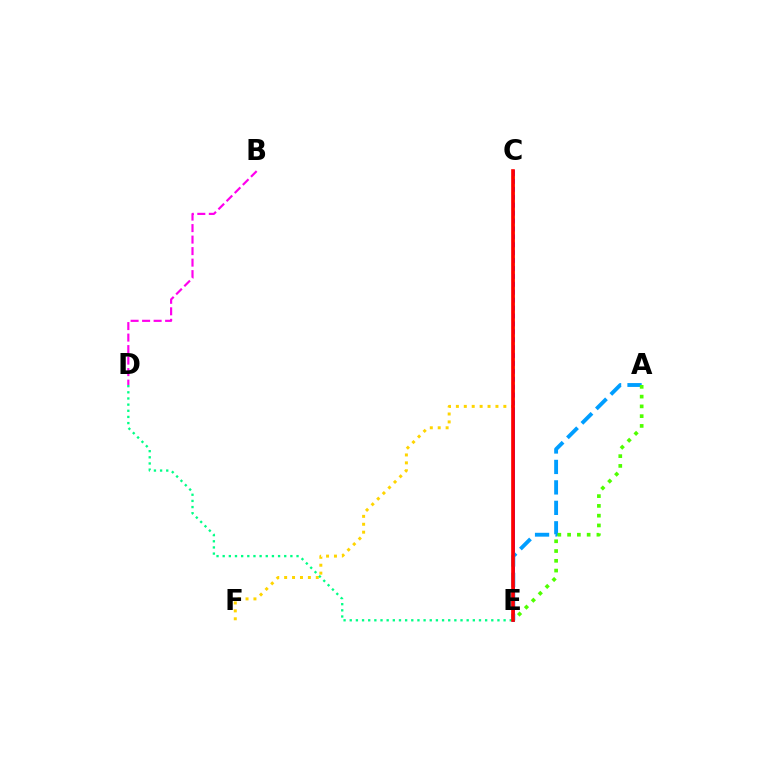{('C', 'E'): [{'color': '#3700ff', 'line_style': 'solid', 'thickness': 1.98}, {'color': '#ff0000', 'line_style': 'solid', 'thickness': 2.62}], ('A', 'E'): [{'color': '#009eff', 'line_style': 'dashed', 'thickness': 2.78}, {'color': '#4fff00', 'line_style': 'dotted', 'thickness': 2.65}], ('C', 'F'): [{'color': '#ffd500', 'line_style': 'dotted', 'thickness': 2.15}], ('B', 'D'): [{'color': '#ff00ed', 'line_style': 'dashed', 'thickness': 1.56}], ('D', 'E'): [{'color': '#00ff86', 'line_style': 'dotted', 'thickness': 1.67}]}